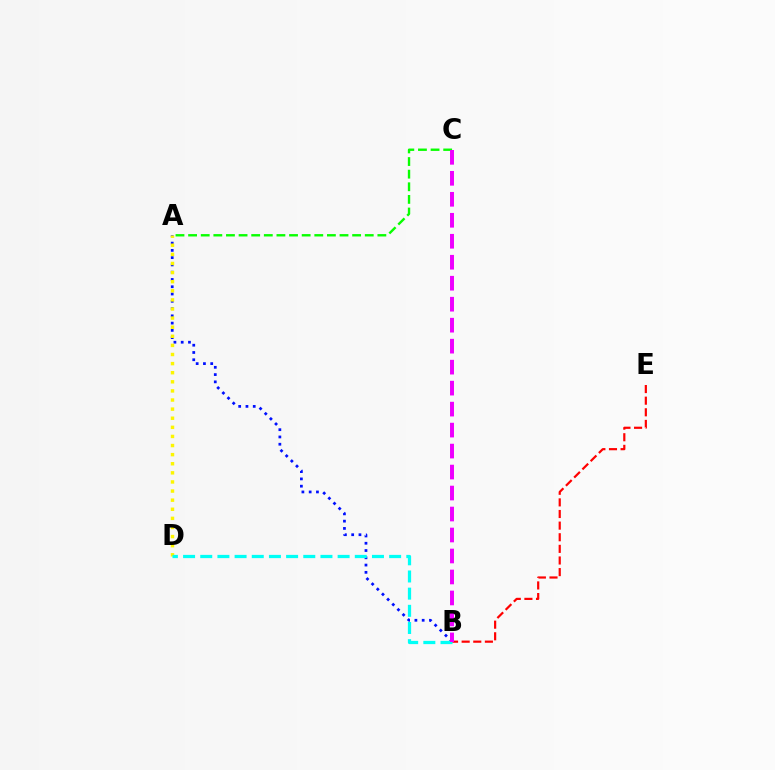{('A', 'B'): [{'color': '#0010ff', 'line_style': 'dotted', 'thickness': 1.98}], ('A', 'C'): [{'color': '#08ff00', 'line_style': 'dashed', 'thickness': 1.71}], ('B', 'E'): [{'color': '#ff0000', 'line_style': 'dashed', 'thickness': 1.58}], ('A', 'D'): [{'color': '#fcf500', 'line_style': 'dotted', 'thickness': 2.47}], ('B', 'D'): [{'color': '#00fff6', 'line_style': 'dashed', 'thickness': 2.33}], ('B', 'C'): [{'color': '#ee00ff', 'line_style': 'dashed', 'thickness': 2.85}]}